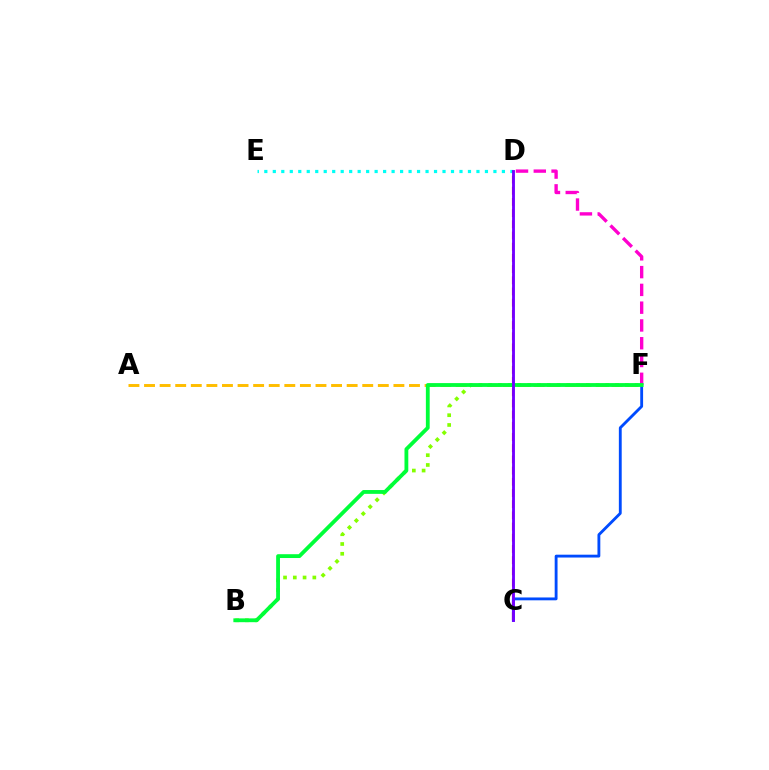{('A', 'F'): [{'color': '#ffbd00', 'line_style': 'dashed', 'thickness': 2.12}], ('D', 'E'): [{'color': '#00fff6', 'line_style': 'dotted', 'thickness': 2.31}], ('C', 'F'): [{'color': '#004bff', 'line_style': 'solid', 'thickness': 2.05}], ('D', 'F'): [{'color': '#ff00cf', 'line_style': 'dashed', 'thickness': 2.42}], ('C', 'D'): [{'color': '#ff0000', 'line_style': 'dashed', 'thickness': 1.52}, {'color': '#7200ff', 'line_style': 'solid', 'thickness': 2.07}], ('B', 'F'): [{'color': '#84ff00', 'line_style': 'dotted', 'thickness': 2.65}, {'color': '#00ff39', 'line_style': 'solid', 'thickness': 2.75}]}